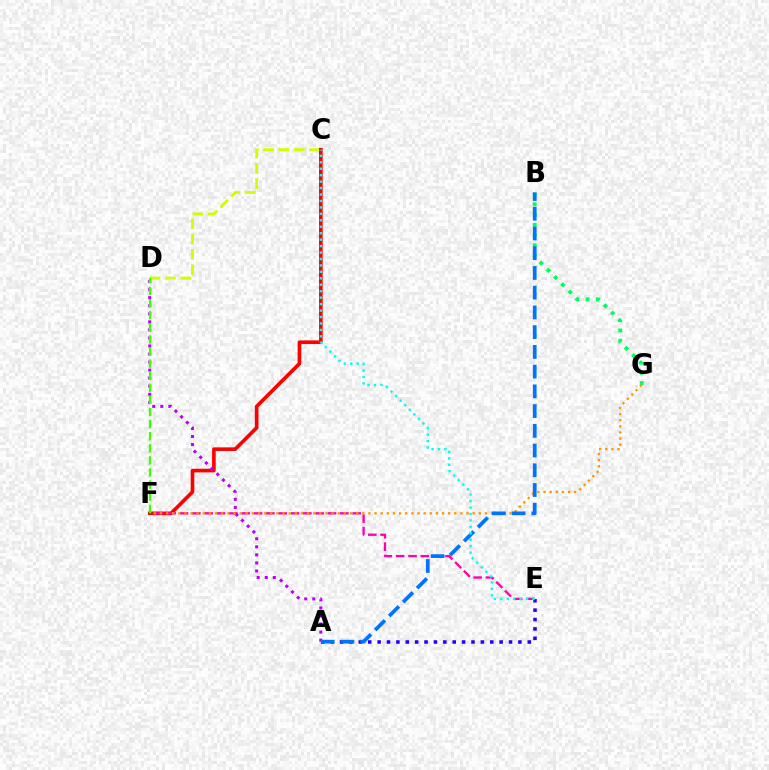{('C', 'D'): [{'color': '#d1ff00', 'line_style': 'dashed', 'thickness': 2.08}], ('C', 'F'): [{'color': '#ff0000', 'line_style': 'solid', 'thickness': 2.61}], ('A', 'E'): [{'color': '#2500ff', 'line_style': 'dotted', 'thickness': 2.55}], ('E', 'F'): [{'color': '#ff00ac', 'line_style': 'dashed', 'thickness': 1.67}], ('B', 'G'): [{'color': '#00ff5c', 'line_style': 'dotted', 'thickness': 2.78}], ('A', 'D'): [{'color': '#b900ff', 'line_style': 'dotted', 'thickness': 2.19}], ('F', 'G'): [{'color': '#ff9400', 'line_style': 'dotted', 'thickness': 1.67}], ('A', 'B'): [{'color': '#0074ff', 'line_style': 'dashed', 'thickness': 2.68}], ('C', 'E'): [{'color': '#00fff6', 'line_style': 'dotted', 'thickness': 1.75}], ('D', 'F'): [{'color': '#3dff00', 'line_style': 'dashed', 'thickness': 1.64}]}